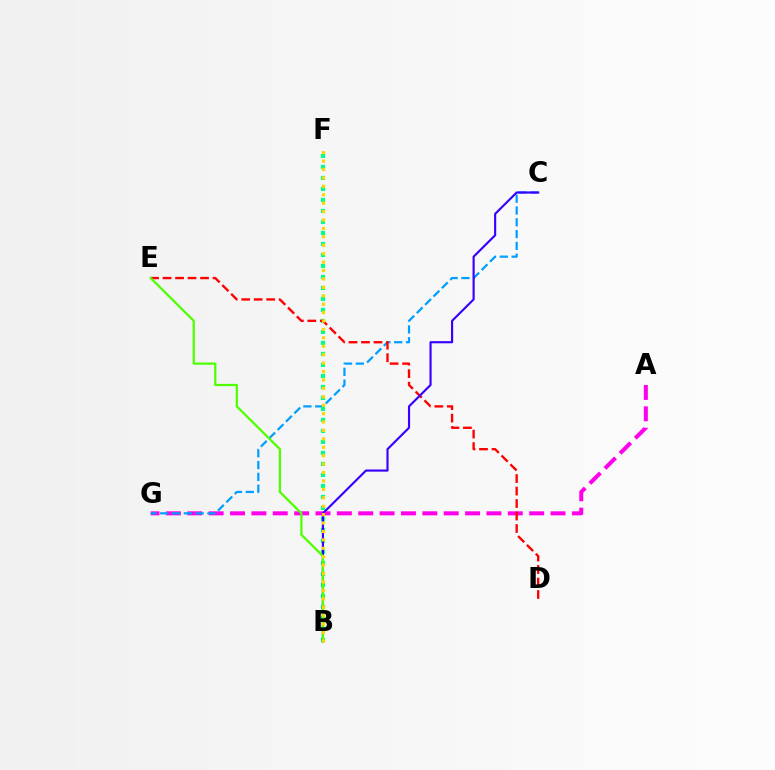{('A', 'G'): [{'color': '#ff00ed', 'line_style': 'dashed', 'thickness': 2.9}], ('C', 'G'): [{'color': '#009eff', 'line_style': 'dashed', 'thickness': 1.6}], ('B', 'F'): [{'color': '#00ff86', 'line_style': 'dotted', 'thickness': 2.99}, {'color': '#ffd500', 'line_style': 'dotted', 'thickness': 2.29}], ('D', 'E'): [{'color': '#ff0000', 'line_style': 'dashed', 'thickness': 1.7}], ('B', 'C'): [{'color': '#3700ff', 'line_style': 'solid', 'thickness': 1.55}], ('B', 'E'): [{'color': '#4fff00', 'line_style': 'solid', 'thickness': 1.62}]}